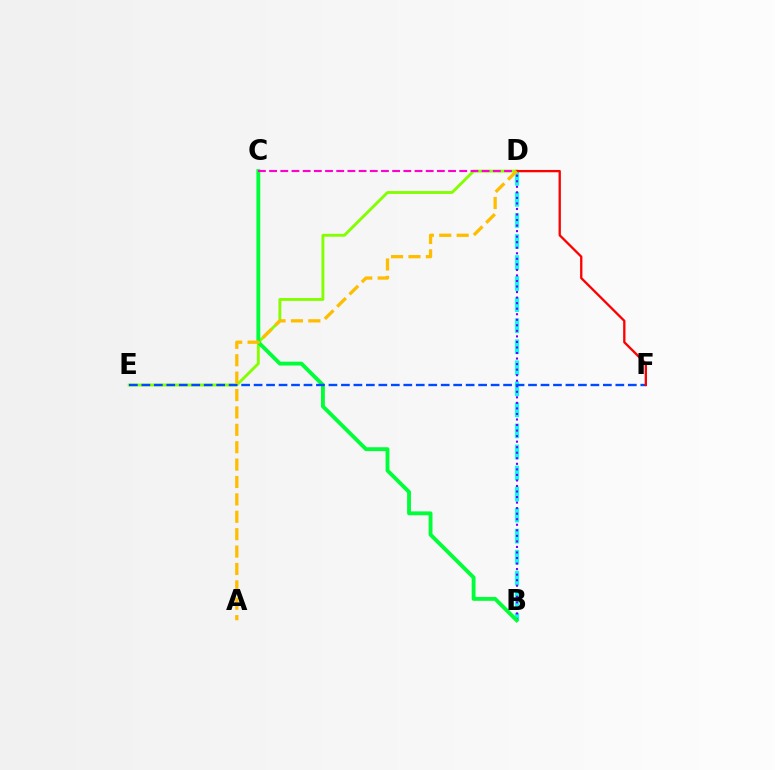{('B', 'D'): [{'color': '#00fff6', 'line_style': 'dashed', 'thickness': 2.86}, {'color': '#7200ff', 'line_style': 'dotted', 'thickness': 1.51}], ('D', 'E'): [{'color': '#84ff00', 'line_style': 'solid', 'thickness': 2.07}], ('B', 'C'): [{'color': '#00ff39', 'line_style': 'solid', 'thickness': 2.78}], ('C', 'D'): [{'color': '#ff00cf', 'line_style': 'dashed', 'thickness': 1.52}], ('E', 'F'): [{'color': '#004bff', 'line_style': 'dashed', 'thickness': 1.69}], ('D', 'F'): [{'color': '#ff0000', 'line_style': 'solid', 'thickness': 1.67}], ('A', 'D'): [{'color': '#ffbd00', 'line_style': 'dashed', 'thickness': 2.36}]}